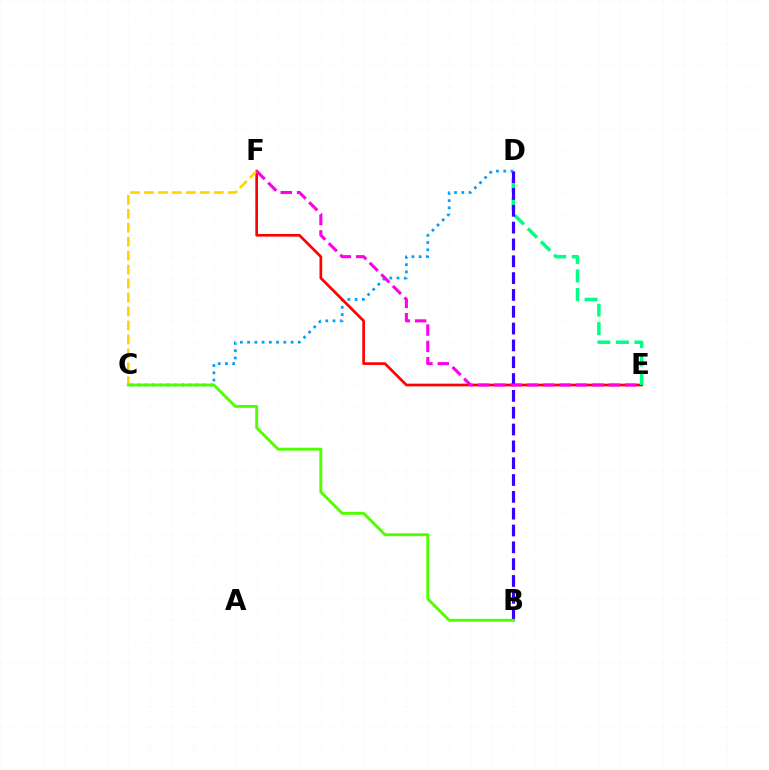{('C', 'D'): [{'color': '#009eff', 'line_style': 'dotted', 'thickness': 1.97}], ('E', 'F'): [{'color': '#ff0000', 'line_style': 'solid', 'thickness': 1.93}, {'color': '#ff00ed', 'line_style': 'dashed', 'thickness': 2.22}], ('D', 'E'): [{'color': '#00ff86', 'line_style': 'dashed', 'thickness': 2.52}], ('C', 'F'): [{'color': '#ffd500', 'line_style': 'dashed', 'thickness': 1.9}], ('B', 'D'): [{'color': '#3700ff', 'line_style': 'dashed', 'thickness': 2.29}], ('B', 'C'): [{'color': '#4fff00', 'line_style': 'solid', 'thickness': 2.09}]}